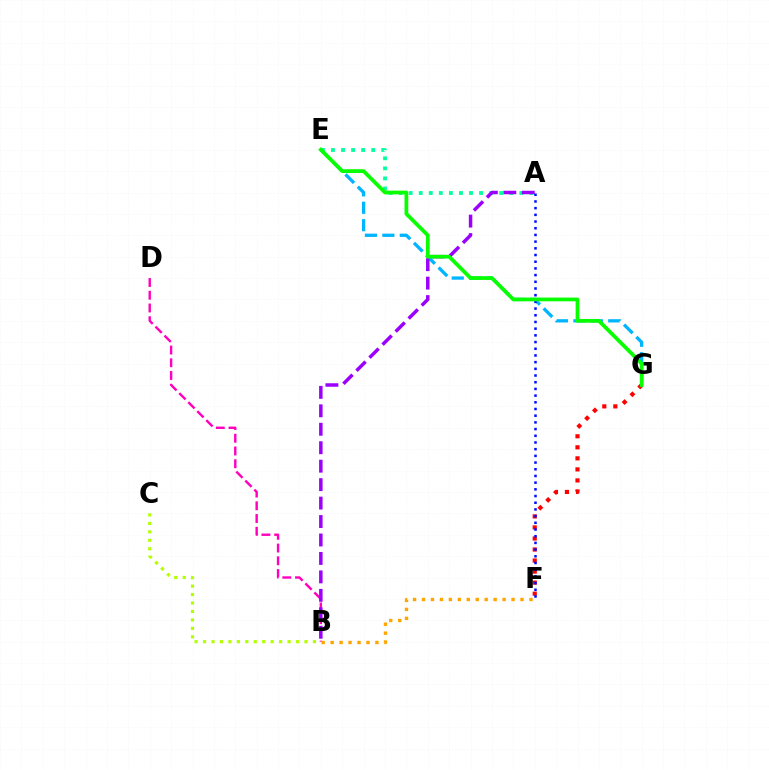{('B', 'C'): [{'color': '#b3ff00', 'line_style': 'dotted', 'thickness': 2.3}], ('A', 'E'): [{'color': '#00ff9d', 'line_style': 'dotted', 'thickness': 2.73}], ('B', 'D'): [{'color': '#ff00bd', 'line_style': 'dashed', 'thickness': 1.73}], ('E', 'G'): [{'color': '#00b5ff', 'line_style': 'dashed', 'thickness': 2.37}, {'color': '#08ff00', 'line_style': 'solid', 'thickness': 2.7}], ('A', 'B'): [{'color': '#9b00ff', 'line_style': 'dashed', 'thickness': 2.51}], ('F', 'G'): [{'color': '#ff0000', 'line_style': 'dotted', 'thickness': 3.0}], ('A', 'F'): [{'color': '#0010ff', 'line_style': 'dotted', 'thickness': 1.82}], ('B', 'F'): [{'color': '#ffa500', 'line_style': 'dotted', 'thickness': 2.43}]}